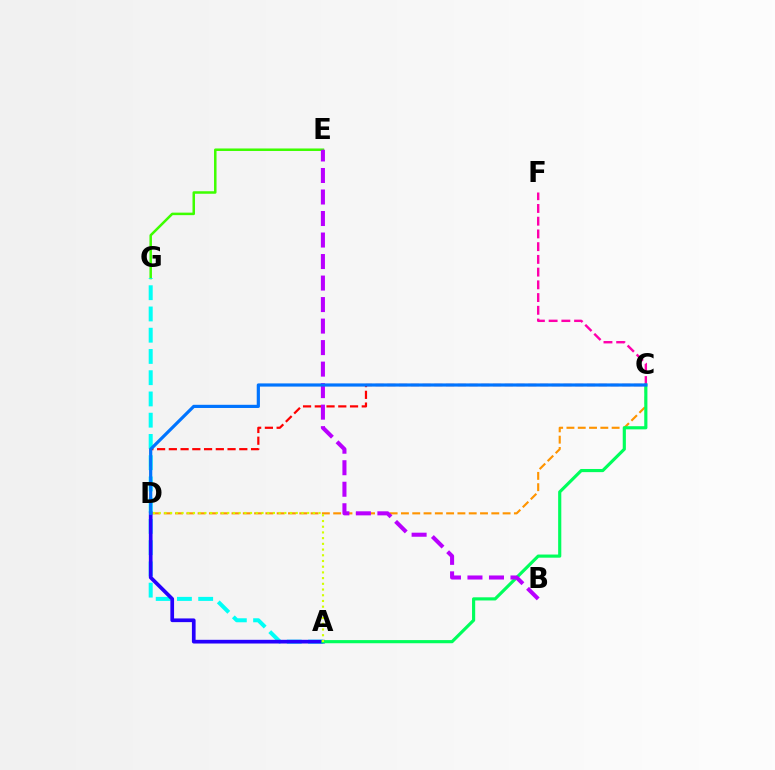{('C', 'D'): [{'color': '#ff9400', 'line_style': 'dashed', 'thickness': 1.53}, {'color': '#ff0000', 'line_style': 'dashed', 'thickness': 1.6}, {'color': '#0074ff', 'line_style': 'solid', 'thickness': 2.29}], ('C', 'F'): [{'color': '#ff00ac', 'line_style': 'dashed', 'thickness': 1.73}], ('E', 'G'): [{'color': '#3dff00', 'line_style': 'solid', 'thickness': 1.81}], ('A', 'G'): [{'color': '#00fff6', 'line_style': 'dashed', 'thickness': 2.89}], ('A', 'D'): [{'color': '#2500ff', 'line_style': 'solid', 'thickness': 2.66}, {'color': '#d1ff00', 'line_style': 'dotted', 'thickness': 1.55}], ('A', 'C'): [{'color': '#00ff5c', 'line_style': 'solid', 'thickness': 2.27}], ('B', 'E'): [{'color': '#b900ff', 'line_style': 'dashed', 'thickness': 2.92}]}